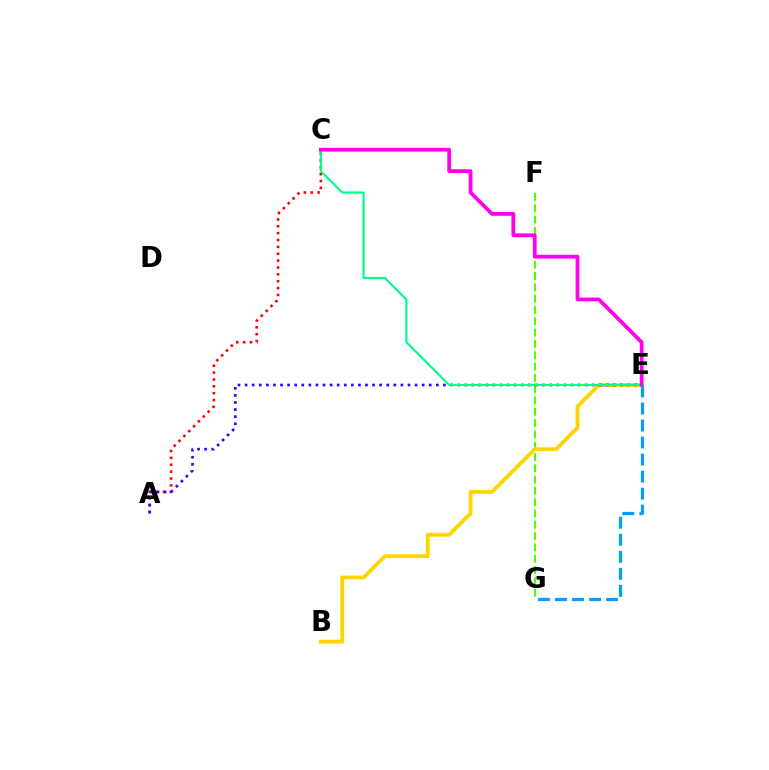{('A', 'C'): [{'color': '#ff0000', 'line_style': 'dotted', 'thickness': 1.87}], ('F', 'G'): [{'color': '#4fff00', 'line_style': 'dashed', 'thickness': 1.54}], ('B', 'E'): [{'color': '#ffd500', 'line_style': 'solid', 'thickness': 2.75}], ('A', 'E'): [{'color': '#3700ff', 'line_style': 'dotted', 'thickness': 1.92}], ('C', 'E'): [{'color': '#00ff86', 'line_style': 'solid', 'thickness': 1.54}, {'color': '#ff00ed', 'line_style': 'solid', 'thickness': 2.71}], ('E', 'G'): [{'color': '#009eff', 'line_style': 'dashed', 'thickness': 2.31}]}